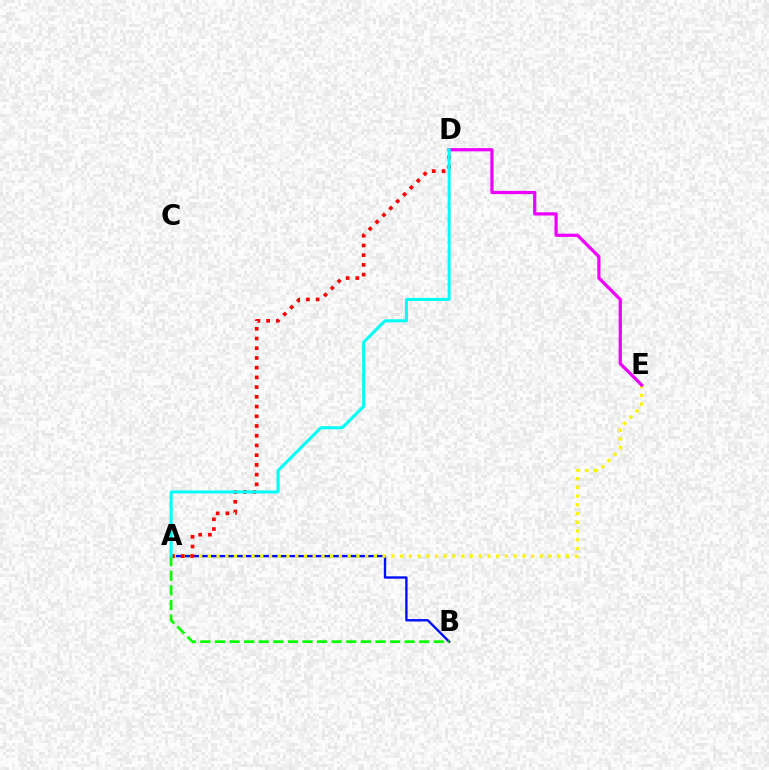{('A', 'B'): [{'color': '#0010ff', 'line_style': 'solid', 'thickness': 1.71}, {'color': '#08ff00', 'line_style': 'dashed', 'thickness': 1.98}], ('A', 'E'): [{'color': '#fcf500', 'line_style': 'dotted', 'thickness': 2.37}], ('D', 'E'): [{'color': '#ee00ff', 'line_style': 'solid', 'thickness': 2.32}], ('A', 'D'): [{'color': '#ff0000', 'line_style': 'dotted', 'thickness': 2.64}, {'color': '#00fff6', 'line_style': 'solid', 'thickness': 2.18}]}